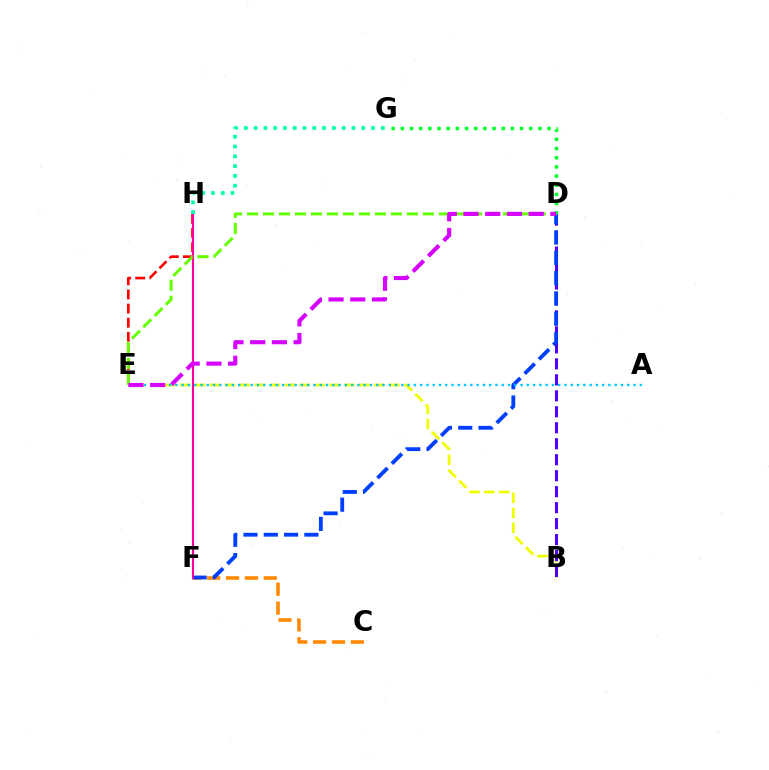{('B', 'E'): [{'color': '#eeff00', 'line_style': 'dashed', 'thickness': 2.03}], ('B', 'D'): [{'color': '#4f00ff', 'line_style': 'dashed', 'thickness': 2.17}], ('C', 'F'): [{'color': '#ff8800', 'line_style': 'dashed', 'thickness': 2.57}], ('D', 'F'): [{'color': '#003fff', 'line_style': 'dashed', 'thickness': 2.76}], ('A', 'E'): [{'color': '#00c7ff', 'line_style': 'dotted', 'thickness': 1.71}], ('D', 'G'): [{'color': '#00ff27', 'line_style': 'dotted', 'thickness': 2.49}], ('E', 'H'): [{'color': '#ff0000', 'line_style': 'dashed', 'thickness': 1.92}], ('F', 'H'): [{'color': '#ff00a0', 'line_style': 'solid', 'thickness': 1.52}], ('D', 'E'): [{'color': '#66ff00', 'line_style': 'dashed', 'thickness': 2.17}, {'color': '#d600ff', 'line_style': 'dashed', 'thickness': 2.95}], ('G', 'H'): [{'color': '#00ffaf', 'line_style': 'dotted', 'thickness': 2.66}]}